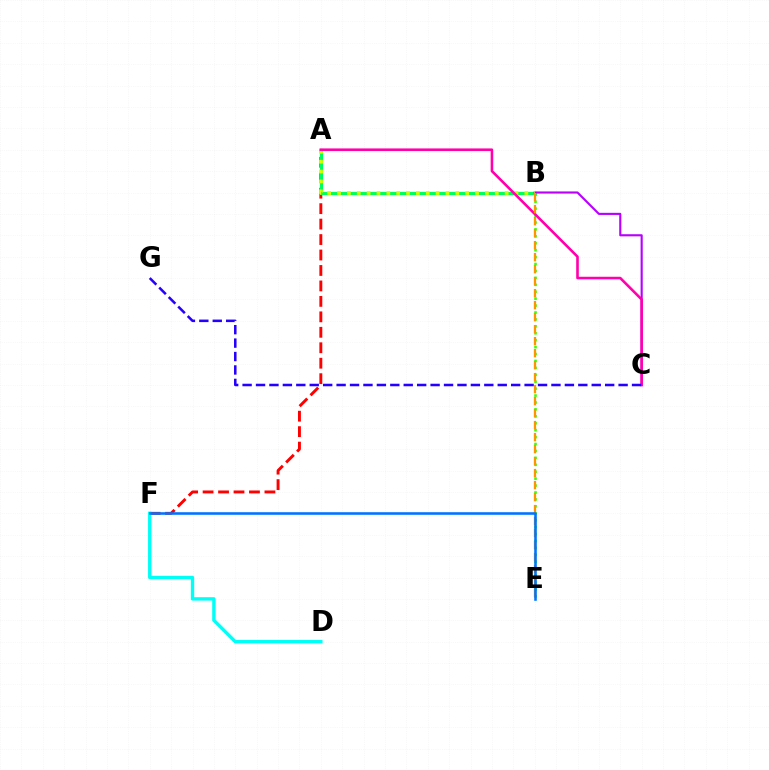{('A', 'F'): [{'color': '#ff0000', 'line_style': 'dashed', 'thickness': 2.1}], ('B', 'E'): [{'color': '#3dff00', 'line_style': 'dotted', 'thickness': 1.88}, {'color': '#ff9400', 'line_style': 'dashed', 'thickness': 1.63}], ('A', 'B'): [{'color': '#00ff5c', 'line_style': 'solid', 'thickness': 2.32}, {'color': '#d1ff00', 'line_style': 'dotted', 'thickness': 2.68}], ('D', 'F'): [{'color': '#00fff6', 'line_style': 'solid', 'thickness': 2.42}], ('B', 'C'): [{'color': '#b900ff', 'line_style': 'solid', 'thickness': 1.53}], ('A', 'C'): [{'color': '#ff00ac', 'line_style': 'solid', 'thickness': 1.88}], ('E', 'F'): [{'color': '#0074ff', 'line_style': 'solid', 'thickness': 1.86}], ('C', 'G'): [{'color': '#2500ff', 'line_style': 'dashed', 'thickness': 1.82}]}